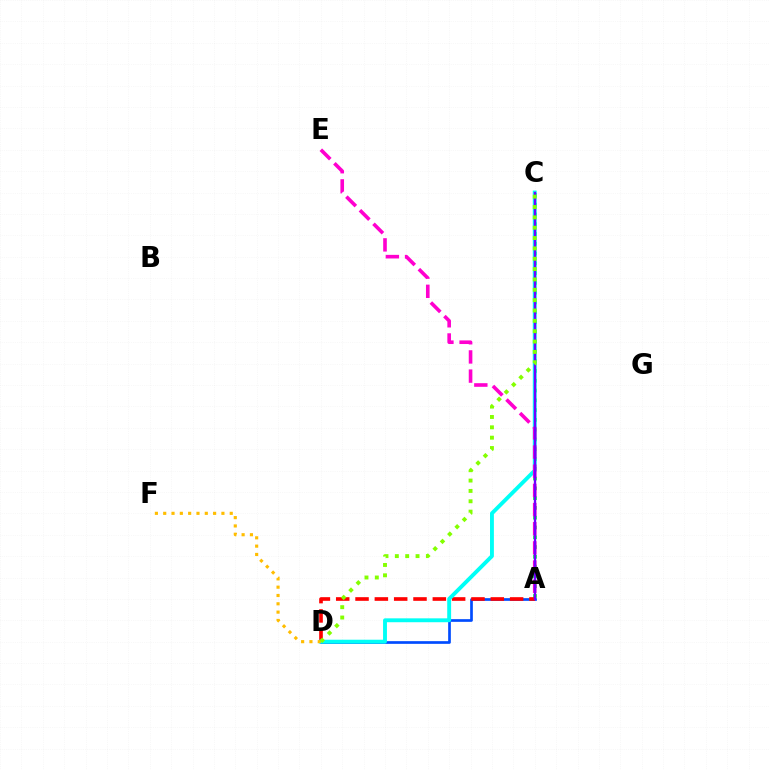{('A', 'D'): [{'color': '#004bff', 'line_style': 'solid', 'thickness': 1.93}, {'color': '#ff0000', 'line_style': 'dashed', 'thickness': 2.63}], ('A', 'C'): [{'color': '#00ff39', 'line_style': 'dotted', 'thickness': 2.66}, {'color': '#7200ff', 'line_style': 'solid', 'thickness': 1.7}], ('C', 'D'): [{'color': '#00fff6', 'line_style': 'solid', 'thickness': 2.8}, {'color': '#84ff00', 'line_style': 'dotted', 'thickness': 2.81}], ('A', 'E'): [{'color': '#ff00cf', 'line_style': 'dashed', 'thickness': 2.6}], ('D', 'F'): [{'color': '#ffbd00', 'line_style': 'dotted', 'thickness': 2.26}]}